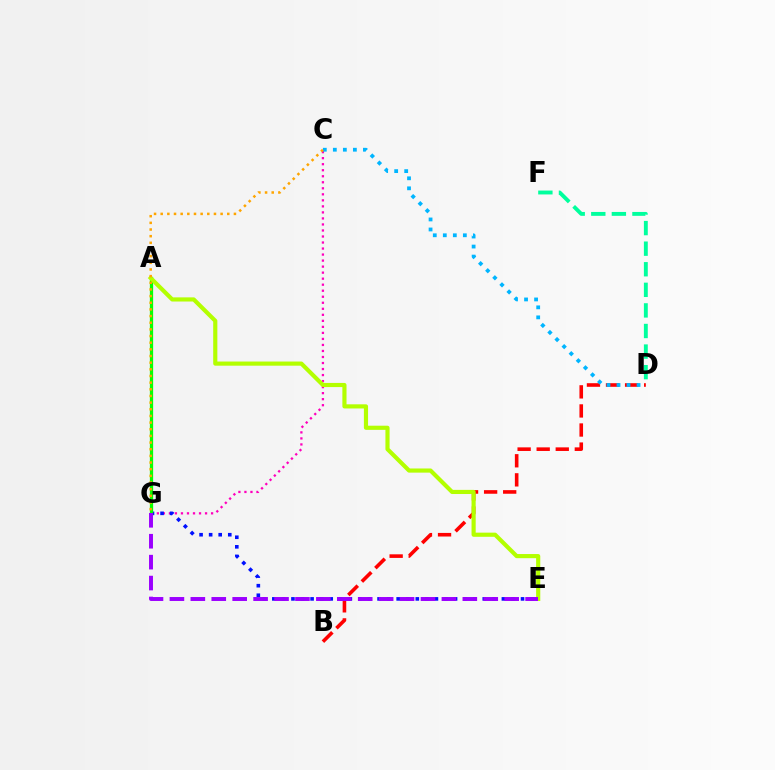{('C', 'G'): [{'color': '#ff00bd', 'line_style': 'dotted', 'thickness': 1.64}, {'color': '#ffa500', 'line_style': 'dotted', 'thickness': 1.81}], ('B', 'D'): [{'color': '#ff0000', 'line_style': 'dashed', 'thickness': 2.59}], ('E', 'G'): [{'color': '#0010ff', 'line_style': 'dotted', 'thickness': 2.6}, {'color': '#9b00ff', 'line_style': 'dashed', 'thickness': 2.84}], ('A', 'G'): [{'color': '#08ff00', 'line_style': 'solid', 'thickness': 2.35}], ('D', 'F'): [{'color': '#00ff9d', 'line_style': 'dashed', 'thickness': 2.8}], ('A', 'E'): [{'color': '#b3ff00', 'line_style': 'solid', 'thickness': 2.99}], ('C', 'D'): [{'color': '#00b5ff', 'line_style': 'dotted', 'thickness': 2.72}]}